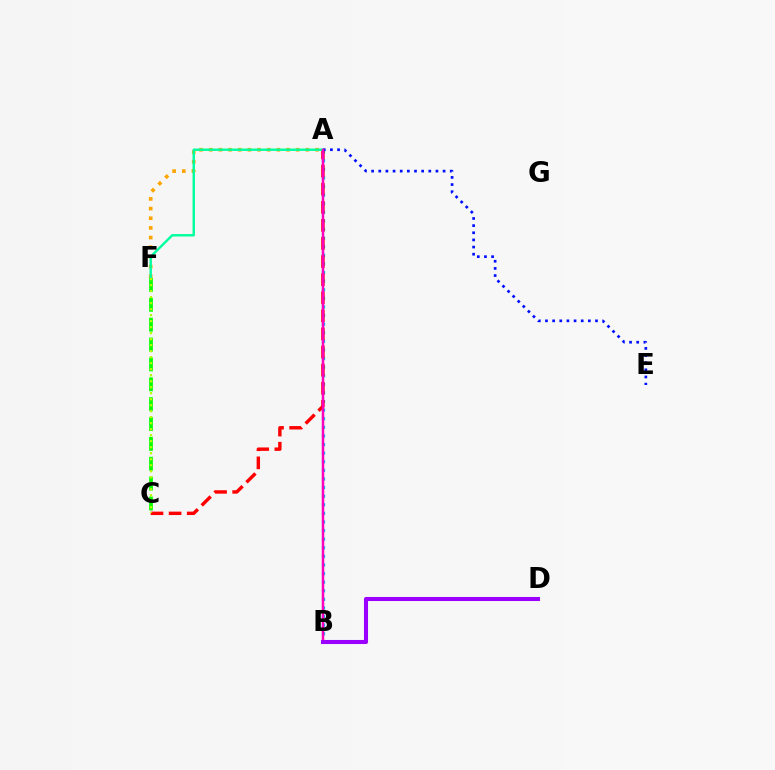{('A', 'F'): [{'color': '#ffa500', 'line_style': 'dotted', 'thickness': 2.63}, {'color': '#00ff9d', 'line_style': 'solid', 'thickness': 1.73}], ('A', 'B'): [{'color': '#00b5ff', 'line_style': 'dotted', 'thickness': 2.34}, {'color': '#ff00bd', 'line_style': 'solid', 'thickness': 1.79}], ('A', 'C'): [{'color': '#ff0000', 'line_style': 'dashed', 'thickness': 2.46}], ('C', 'F'): [{'color': '#08ff00', 'line_style': 'dashed', 'thickness': 2.7}, {'color': '#b3ff00', 'line_style': 'dotted', 'thickness': 1.63}], ('A', 'E'): [{'color': '#0010ff', 'line_style': 'dotted', 'thickness': 1.94}], ('B', 'D'): [{'color': '#9b00ff', 'line_style': 'solid', 'thickness': 2.93}]}